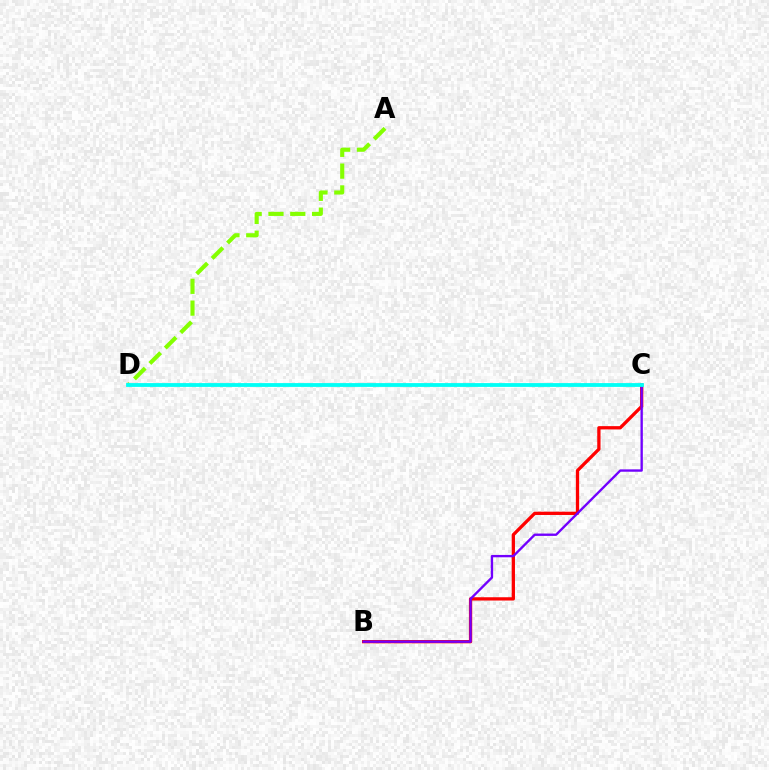{('B', 'C'): [{'color': '#ff0000', 'line_style': 'solid', 'thickness': 2.37}, {'color': '#7200ff', 'line_style': 'solid', 'thickness': 1.69}], ('A', 'D'): [{'color': '#84ff00', 'line_style': 'dashed', 'thickness': 2.96}], ('C', 'D'): [{'color': '#00fff6', 'line_style': 'solid', 'thickness': 2.74}]}